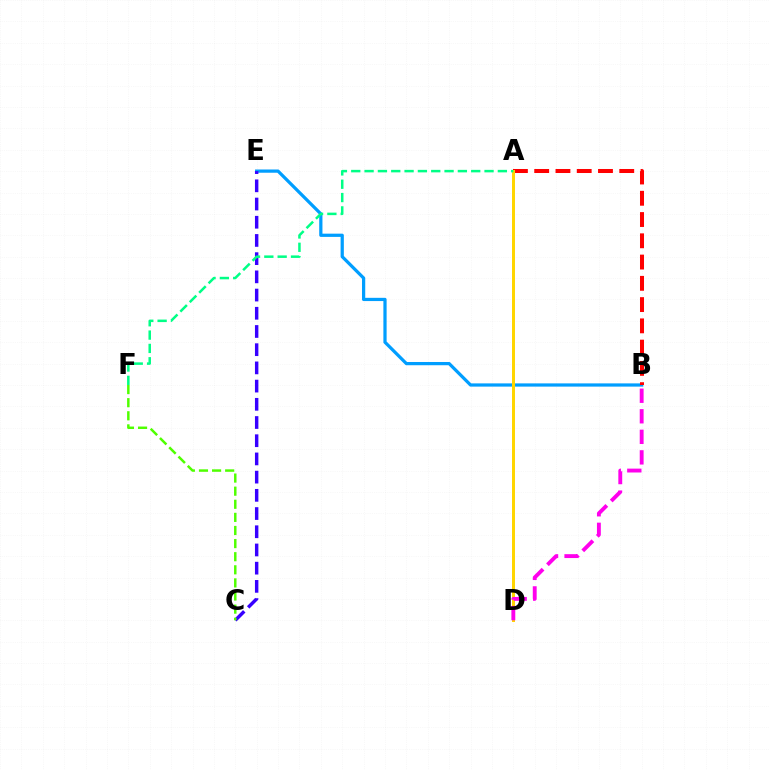{('B', 'E'): [{'color': '#009eff', 'line_style': 'solid', 'thickness': 2.33}], ('A', 'B'): [{'color': '#ff0000', 'line_style': 'dashed', 'thickness': 2.89}], ('A', 'D'): [{'color': '#ffd500', 'line_style': 'solid', 'thickness': 2.15}], ('C', 'E'): [{'color': '#3700ff', 'line_style': 'dashed', 'thickness': 2.47}], ('B', 'D'): [{'color': '#ff00ed', 'line_style': 'dashed', 'thickness': 2.79}], ('A', 'F'): [{'color': '#00ff86', 'line_style': 'dashed', 'thickness': 1.81}], ('C', 'F'): [{'color': '#4fff00', 'line_style': 'dashed', 'thickness': 1.78}]}